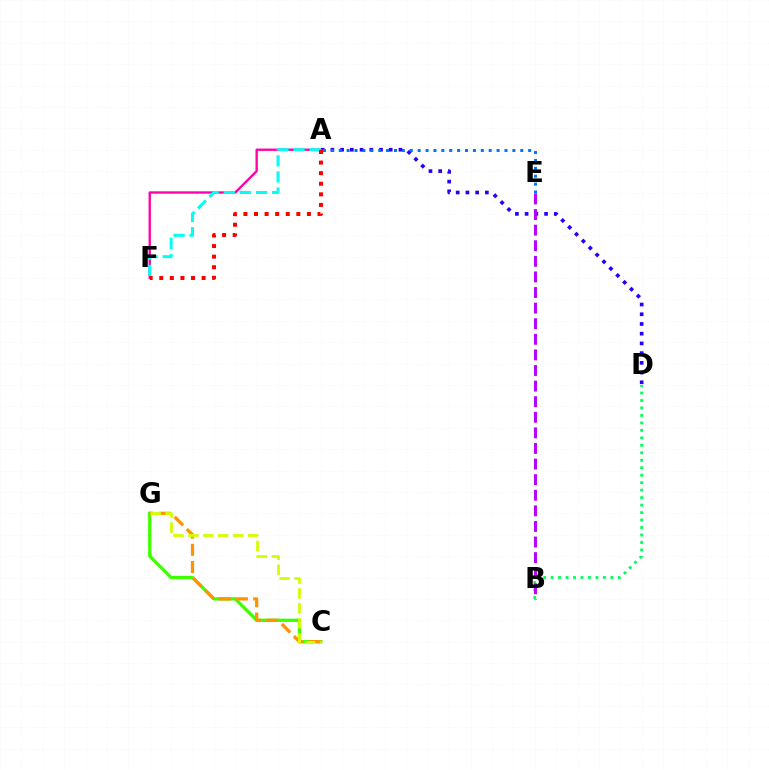{('A', 'D'): [{'color': '#2500ff', 'line_style': 'dotted', 'thickness': 2.64}], ('A', 'F'): [{'color': '#ff00ac', 'line_style': 'solid', 'thickness': 1.69}, {'color': '#00fff6', 'line_style': 'dashed', 'thickness': 2.19}, {'color': '#ff0000', 'line_style': 'dotted', 'thickness': 2.88}], ('C', 'G'): [{'color': '#3dff00', 'line_style': 'solid', 'thickness': 2.35}, {'color': '#ff9400', 'line_style': 'dashed', 'thickness': 2.34}, {'color': '#d1ff00', 'line_style': 'dashed', 'thickness': 2.03}], ('B', 'D'): [{'color': '#00ff5c', 'line_style': 'dotted', 'thickness': 2.03}], ('B', 'E'): [{'color': '#b900ff', 'line_style': 'dashed', 'thickness': 2.12}], ('A', 'E'): [{'color': '#0074ff', 'line_style': 'dotted', 'thickness': 2.14}]}